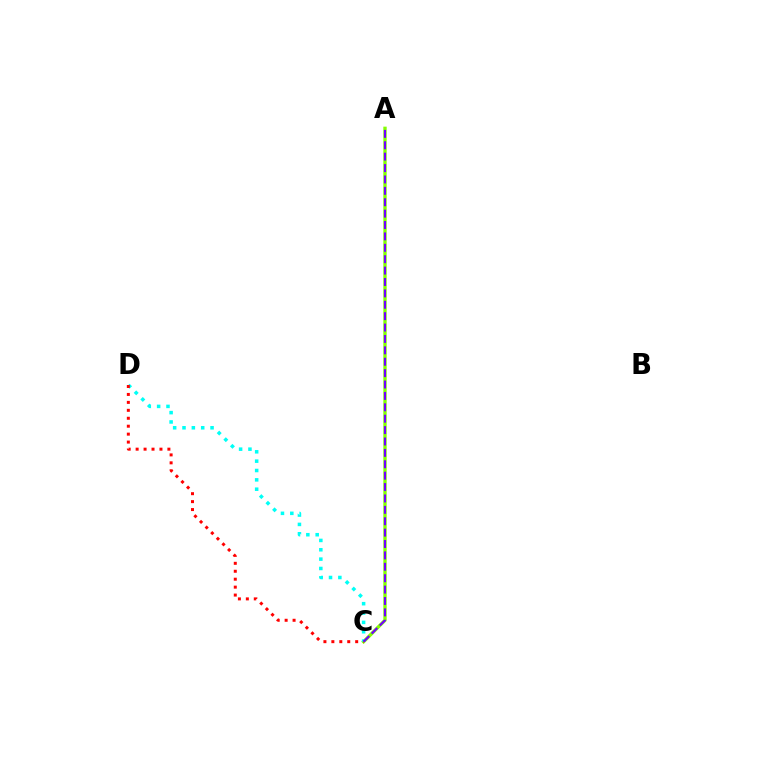{('A', 'C'): [{'color': '#84ff00', 'line_style': 'solid', 'thickness': 2.42}, {'color': '#7200ff', 'line_style': 'dashed', 'thickness': 1.55}], ('C', 'D'): [{'color': '#00fff6', 'line_style': 'dotted', 'thickness': 2.54}, {'color': '#ff0000', 'line_style': 'dotted', 'thickness': 2.16}]}